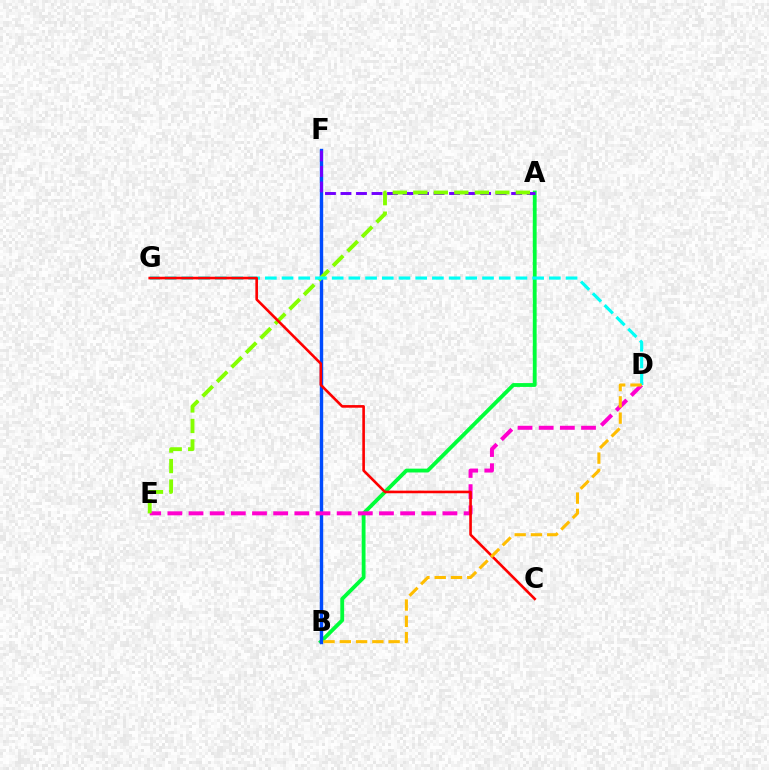{('A', 'B'): [{'color': '#00ff39', 'line_style': 'solid', 'thickness': 2.75}], ('B', 'F'): [{'color': '#004bff', 'line_style': 'solid', 'thickness': 2.45}], ('D', 'E'): [{'color': '#ff00cf', 'line_style': 'dashed', 'thickness': 2.87}], ('A', 'F'): [{'color': '#7200ff', 'line_style': 'dashed', 'thickness': 2.11}], ('A', 'E'): [{'color': '#84ff00', 'line_style': 'dashed', 'thickness': 2.79}], ('D', 'G'): [{'color': '#00fff6', 'line_style': 'dashed', 'thickness': 2.27}], ('C', 'G'): [{'color': '#ff0000', 'line_style': 'solid', 'thickness': 1.89}], ('B', 'D'): [{'color': '#ffbd00', 'line_style': 'dashed', 'thickness': 2.21}]}